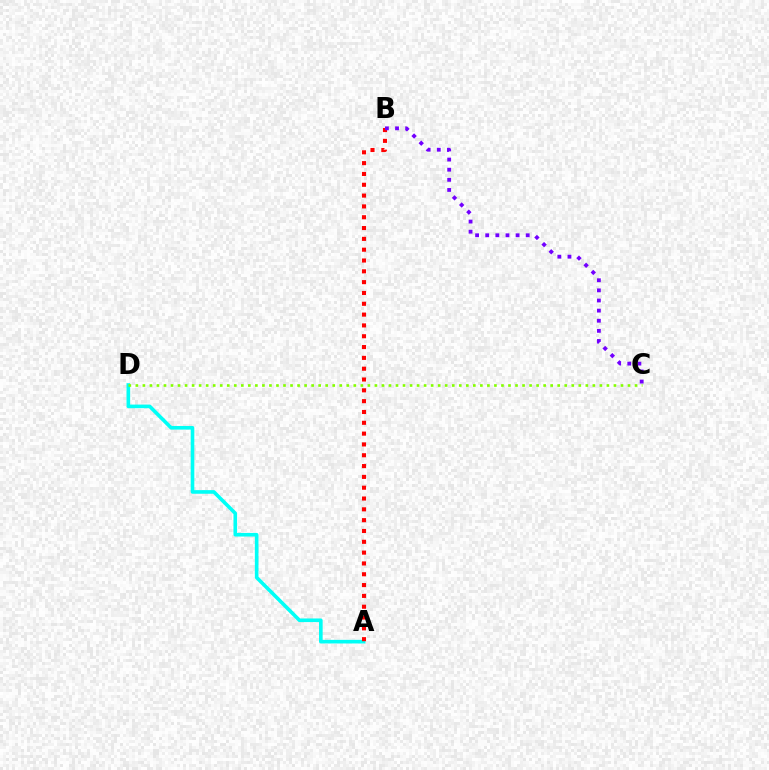{('A', 'D'): [{'color': '#00fff6', 'line_style': 'solid', 'thickness': 2.61}], ('C', 'D'): [{'color': '#84ff00', 'line_style': 'dotted', 'thickness': 1.91}], ('A', 'B'): [{'color': '#ff0000', 'line_style': 'dotted', 'thickness': 2.94}], ('B', 'C'): [{'color': '#7200ff', 'line_style': 'dotted', 'thickness': 2.75}]}